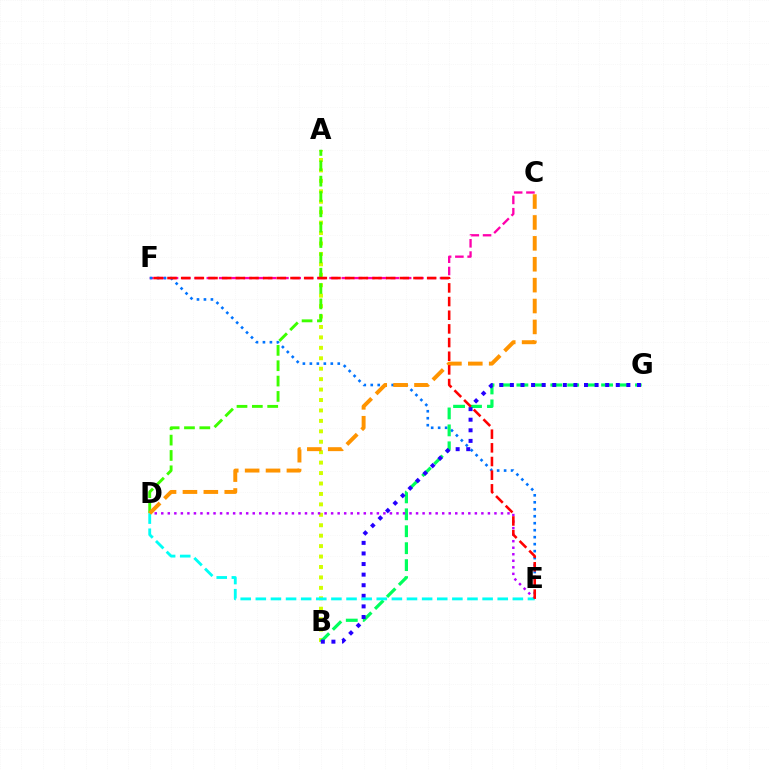{('C', 'F'): [{'color': '#ff00ac', 'line_style': 'dashed', 'thickness': 1.67}], ('E', 'F'): [{'color': '#0074ff', 'line_style': 'dotted', 'thickness': 1.89}, {'color': '#ff0000', 'line_style': 'dashed', 'thickness': 1.86}], ('A', 'B'): [{'color': '#d1ff00', 'line_style': 'dotted', 'thickness': 2.84}], ('B', 'G'): [{'color': '#00ff5c', 'line_style': 'dashed', 'thickness': 2.3}, {'color': '#2500ff', 'line_style': 'dotted', 'thickness': 2.88}], ('D', 'E'): [{'color': '#b900ff', 'line_style': 'dotted', 'thickness': 1.77}, {'color': '#00fff6', 'line_style': 'dashed', 'thickness': 2.05}], ('A', 'D'): [{'color': '#3dff00', 'line_style': 'dashed', 'thickness': 2.08}], ('C', 'D'): [{'color': '#ff9400', 'line_style': 'dashed', 'thickness': 2.84}]}